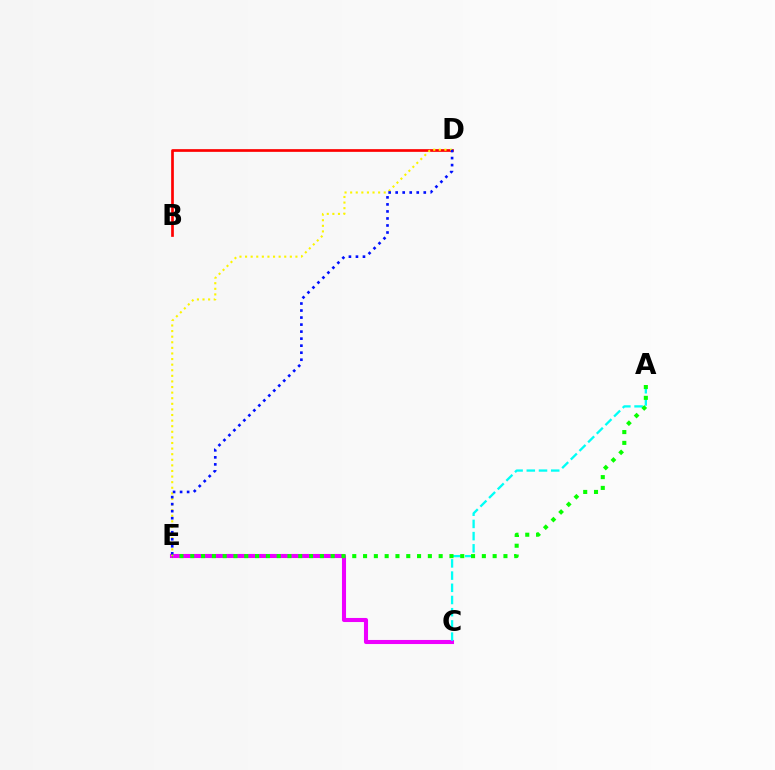{('B', 'D'): [{'color': '#ff0000', 'line_style': 'solid', 'thickness': 1.94}], ('C', 'E'): [{'color': '#ee00ff', 'line_style': 'solid', 'thickness': 2.94}], ('D', 'E'): [{'color': '#fcf500', 'line_style': 'dotted', 'thickness': 1.52}, {'color': '#0010ff', 'line_style': 'dotted', 'thickness': 1.91}], ('A', 'C'): [{'color': '#00fff6', 'line_style': 'dashed', 'thickness': 1.66}], ('A', 'E'): [{'color': '#08ff00', 'line_style': 'dotted', 'thickness': 2.93}]}